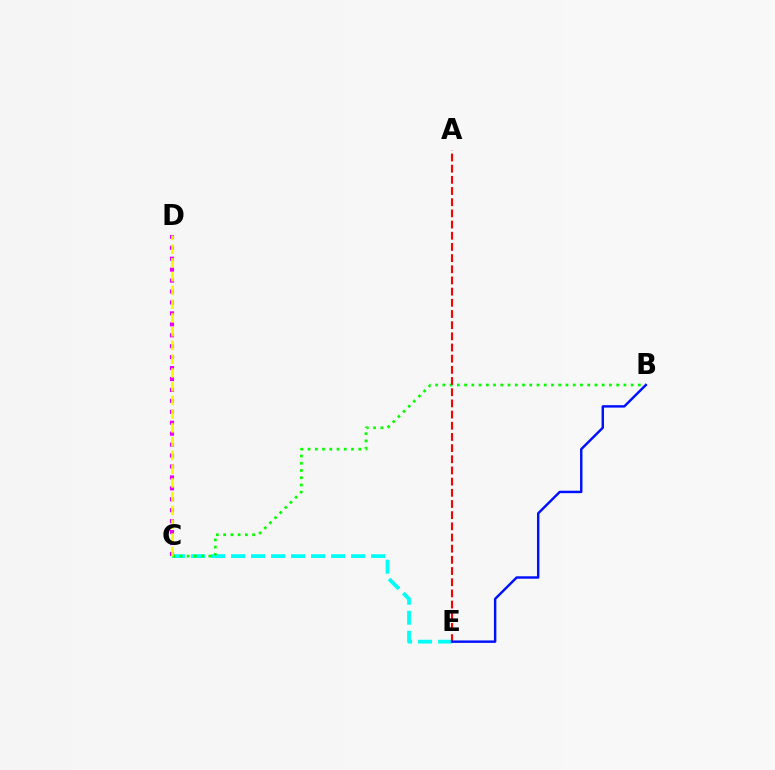{('C', 'E'): [{'color': '#00fff6', 'line_style': 'dashed', 'thickness': 2.72}], ('B', 'C'): [{'color': '#08ff00', 'line_style': 'dotted', 'thickness': 1.97}], ('C', 'D'): [{'color': '#ee00ff', 'line_style': 'dotted', 'thickness': 2.97}, {'color': '#fcf500', 'line_style': 'dashed', 'thickness': 1.87}], ('A', 'E'): [{'color': '#ff0000', 'line_style': 'dashed', 'thickness': 1.52}], ('B', 'E'): [{'color': '#0010ff', 'line_style': 'solid', 'thickness': 1.76}]}